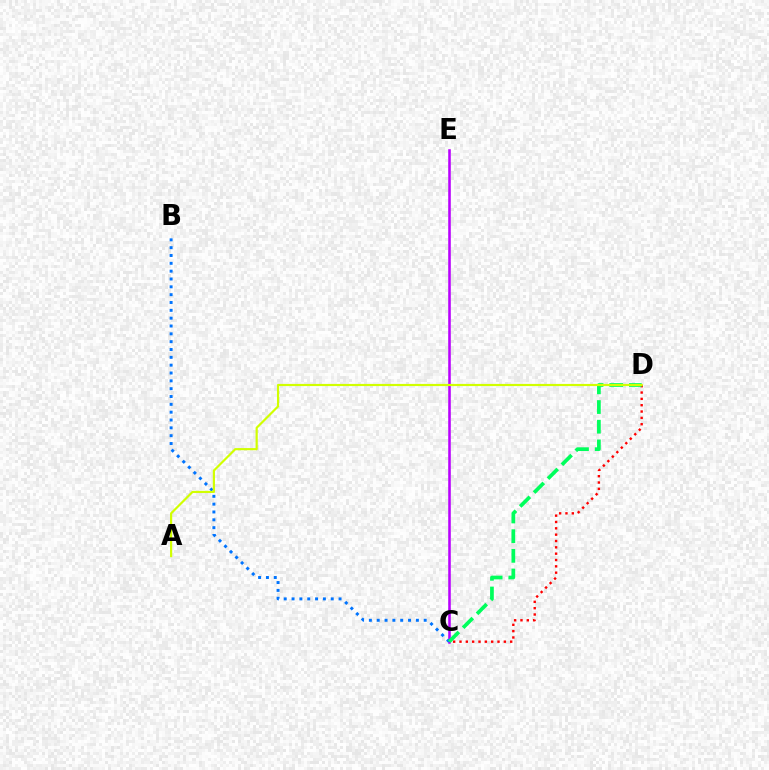{('C', 'E'): [{'color': '#b900ff', 'line_style': 'solid', 'thickness': 1.84}], ('B', 'C'): [{'color': '#0074ff', 'line_style': 'dotted', 'thickness': 2.13}], ('C', 'D'): [{'color': '#ff0000', 'line_style': 'dotted', 'thickness': 1.72}, {'color': '#00ff5c', 'line_style': 'dashed', 'thickness': 2.67}], ('A', 'D'): [{'color': '#d1ff00', 'line_style': 'solid', 'thickness': 1.57}]}